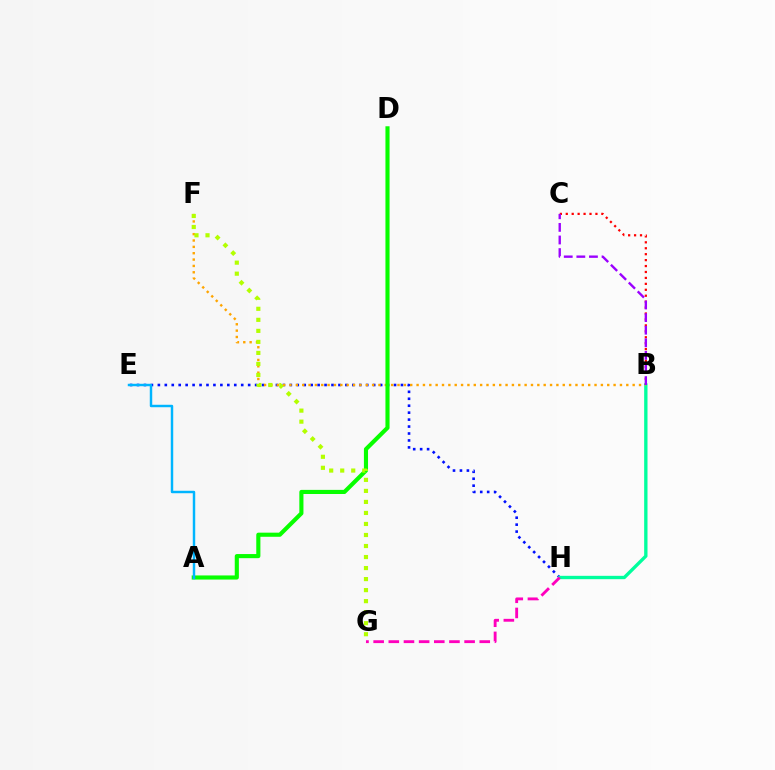{('E', 'H'): [{'color': '#0010ff', 'line_style': 'dotted', 'thickness': 1.89}], ('B', 'H'): [{'color': '#00ff9d', 'line_style': 'solid', 'thickness': 2.41}], ('B', 'C'): [{'color': '#ff0000', 'line_style': 'dotted', 'thickness': 1.61}, {'color': '#9b00ff', 'line_style': 'dashed', 'thickness': 1.71}], ('B', 'F'): [{'color': '#ffa500', 'line_style': 'dotted', 'thickness': 1.73}], ('A', 'D'): [{'color': '#08ff00', 'line_style': 'solid', 'thickness': 2.97}], ('G', 'H'): [{'color': '#ff00bd', 'line_style': 'dashed', 'thickness': 2.06}], ('F', 'G'): [{'color': '#b3ff00', 'line_style': 'dotted', 'thickness': 3.0}], ('A', 'E'): [{'color': '#00b5ff', 'line_style': 'solid', 'thickness': 1.77}]}